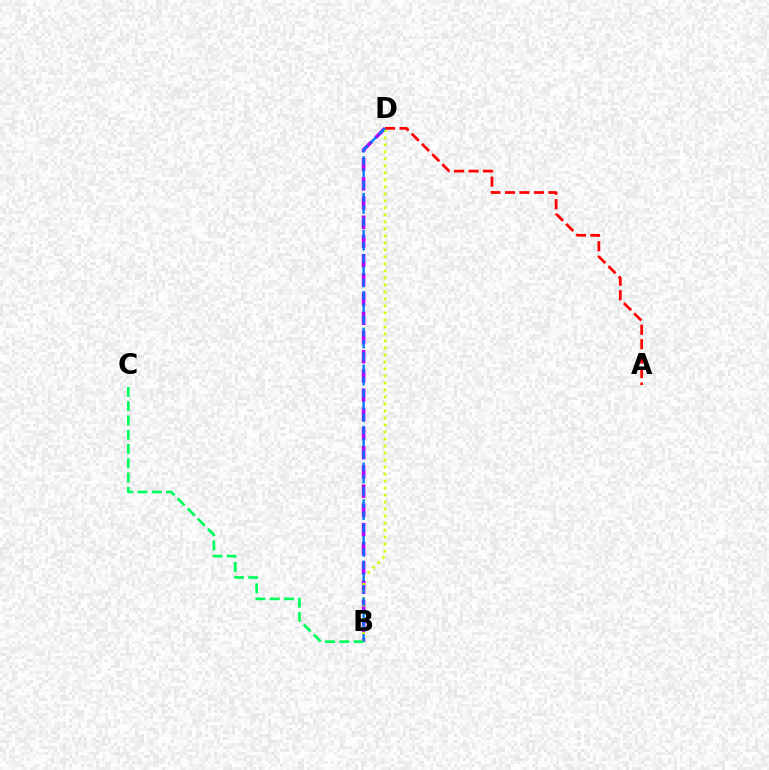{('B', 'D'): [{'color': '#b900ff', 'line_style': 'dashed', 'thickness': 2.61}, {'color': '#d1ff00', 'line_style': 'dotted', 'thickness': 1.9}, {'color': '#0074ff', 'line_style': 'dashed', 'thickness': 1.66}], ('A', 'D'): [{'color': '#ff0000', 'line_style': 'dashed', 'thickness': 1.96}], ('B', 'C'): [{'color': '#00ff5c', 'line_style': 'dashed', 'thickness': 1.94}]}